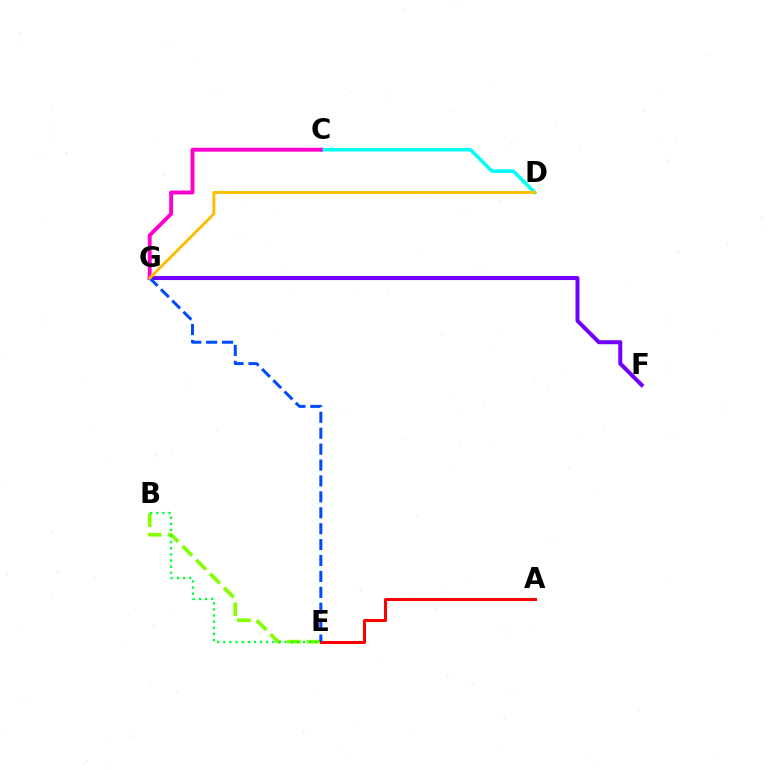{('F', 'G'): [{'color': '#7200ff', 'line_style': 'solid', 'thickness': 2.88}], ('B', 'E'): [{'color': '#84ff00', 'line_style': 'dashed', 'thickness': 2.66}, {'color': '#00ff39', 'line_style': 'dotted', 'thickness': 1.66}], ('C', 'D'): [{'color': '#00fff6', 'line_style': 'solid', 'thickness': 2.54}], ('C', 'G'): [{'color': '#ff00cf', 'line_style': 'solid', 'thickness': 2.81}], ('A', 'E'): [{'color': '#ff0000', 'line_style': 'solid', 'thickness': 2.18}], ('E', 'G'): [{'color': '#004bff', 'line_style': 'dashed', 'thickness': 2.16}], ('D', 'G'): [{'color': '#ffbd00', 'line_style': 'solid', 'thickness': 2.1}]}